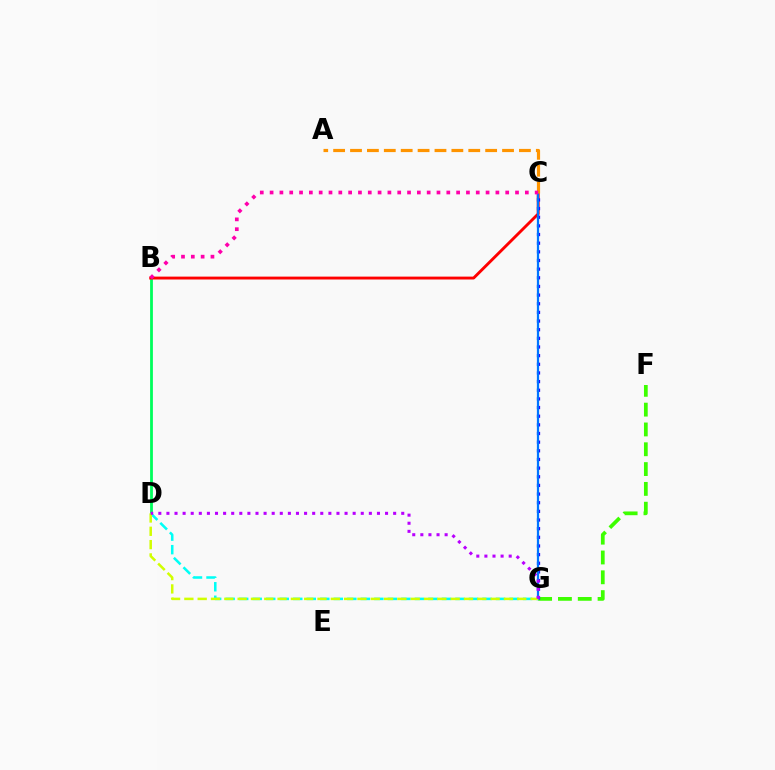{('B', 'D'): [{'color': '#00ff5c', 'line_style': 'solid', 'thickness': 2.01}], ('F', 'G'): [{'color': '#3dff00', 'line_style': 'dashed', 'thickness': 2.69}], ('B', 'C'): [{'color': '#ff0000', 'line_style': 'solid', 'thickness': 2.07}, {'color': '#ff00ac', 'line_style': 'dotted', 'thickness': 2.67}], ('C', 'G'): [{'color': '#2500ff', 'line_style': 'dotted', 'thickness': 2.35}, {'color': '#0074ff', 'line_style': 'solid', 'thickness': 1.6}], ('A', 'C'): [{'color': '#ff9400', 'line_style': 'dashed', 'thickness': 2.29}], ('D', 'G'): [{'color': '#00fff6', 'line_style': 'dashed', 'thickness': 1.84}, {'color': '#d1ff00', 'line_style': 'dashed', 'thickness': 1.81}, {'color': '#b900ff', 'line_style': 'dotted', 'thickness': 2.2}]}